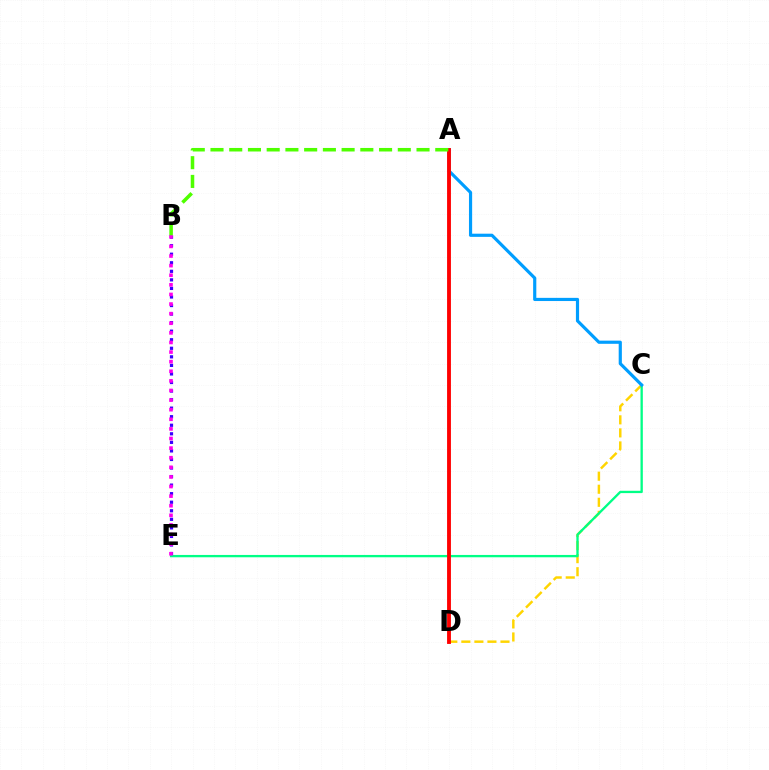{('B', 'E'): [{'color': '#3700ff', 'line_style': 'dotted', 'thickness': 2.32}, {'color': '#ff00ed', 'line_style': 'dotted', 'thickness': 2.61}], ('C', 'D'): [{'color': '#ffd500', 'line_style': 'dashed', 'thickness': 1.77}], ('C', 'E'): [{'color': '#00ff86', 'line_style': 'solid', 'thickness': 1.67}], ('A', 'C'): [{'color': '#009eff', 'line_style': 'solid', 'thickness': 2.28}], ('A', 'D'): [{'color': '#ff0000', 'line_style': 'solid', 'thickness': 2.77}], ('A', 'B'): [{'color': '#4fff00', 'line_style': 'dashed', 'thickness': 2.54}]}